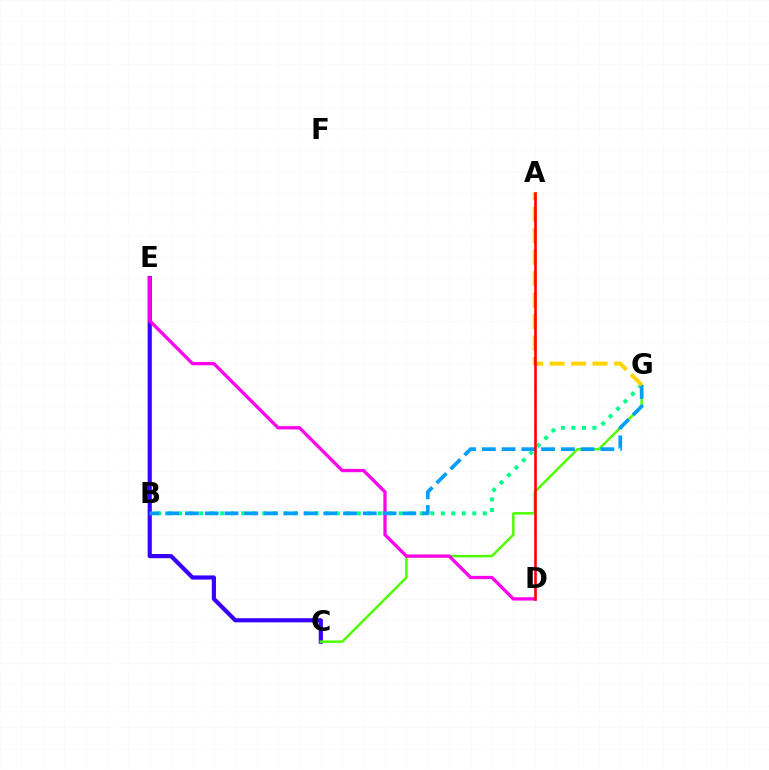{('C', 'E'): [{'color': '#3700ff', 'line_style': 'solid', 'thickness': 2.99}], ('C', 'G'): [{'color': '#4fff00', 'line_style': 'solid', 'thickness': 1.79}], ('B', 'G'): [{'color': '#00ff86', 'line_style': 'dotted', 'thickness': 2.85}, {'color': '#009eff', 'line_style': 'dashed', 'thickness': 2.68}], ('D', 'E'): [{'color': '#ff00ed', 'line_style': 'solid', 'thickness': 2.36}], ('A', 'G'): [{'color': '#ffd500', 'line_style': 'dashed', 'thickness': 2.92}], ('A', 'D'): [{'color': '#ff0000', 'line_style': 'solid', 'thickness': 1.89}]}